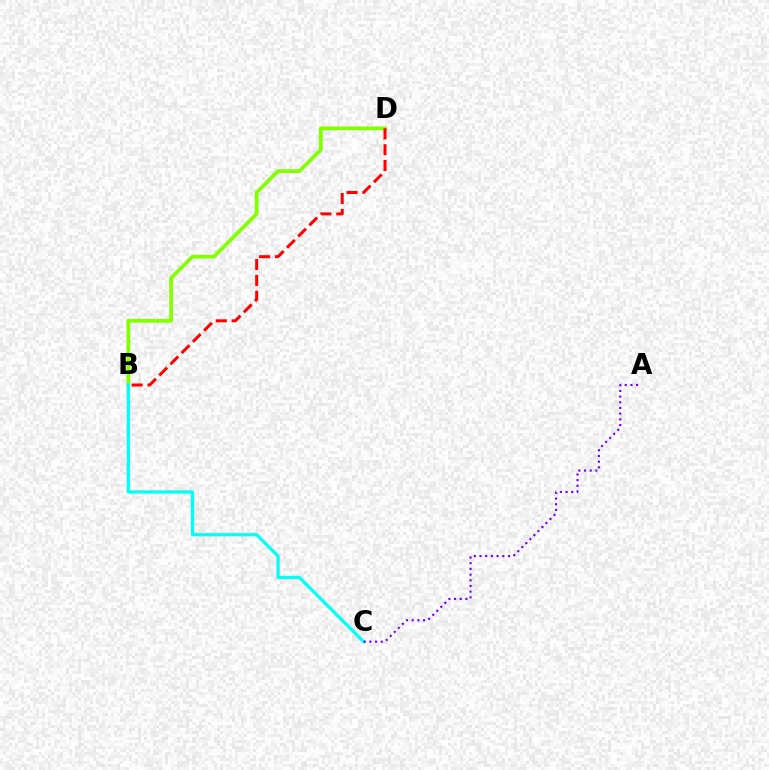{('B', 'D'): [{'color': '#84ff00', 'line_style': 'solid', 'thickness': 2.69}, {'color': '#ff0000', 'line_style': 'dashed', 'thickness': 2.15}], ('B', 'C'): [{'color': '#00fff6', 'line_style': 'solid', 'thickness': 2.3}], ('A', 'C'): [{'color': '#7200ff', 'line_style': 'dotted', 'thickness': 1.55}]}